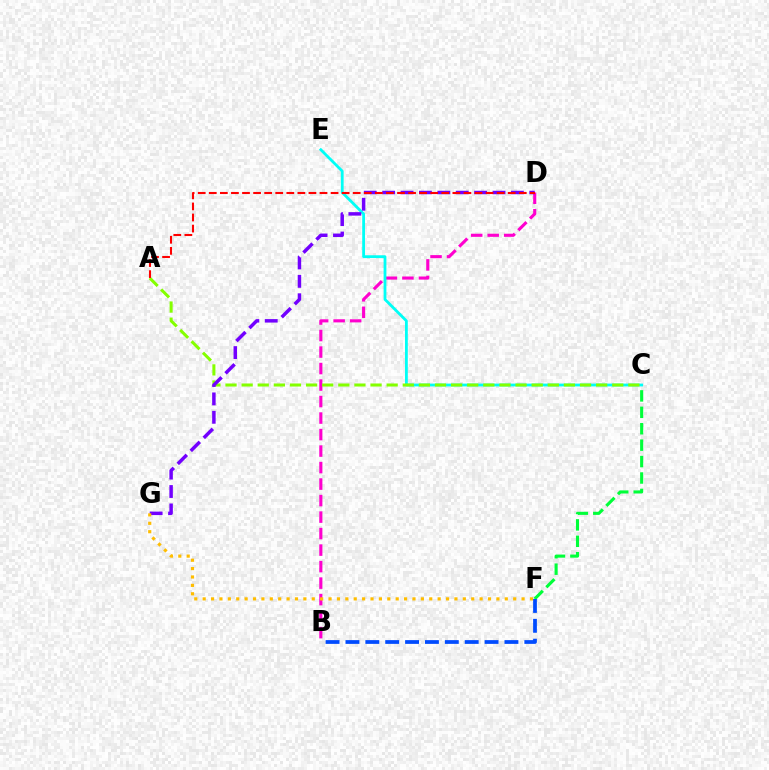{('C', 'F'): [{'color': '#00ff39', 'line_style': 'dashed', 'thickness': 2.23}], ('B', 'F'): [{'color': '#004bff', 'line_style': 'dashed', 'thickness': 2.7}], ('B', 'D'): [{'color': '#ff00cf', 'line_style': 'dashed', 'thickness': 2.24}], ('C', 'E'): [{'color': '#00fff6', 'line_style': 'solid', 'thickness': 2.02}], ('A', 'C'): [{'color': '#84ff00', 'line_style': 'dashed', 'thickness': 2.19}], ('D', 'G'): [{'color': '#7200ff', 'line_style': 'dashed', 'thickness': 2.5}], ('F', 'G'): [{'color': '#ffbd00', 'line_style': 'dotted', 'thickness': 2.28}], ('A', 'D'): [{'color': '#ff0000', 'line_style': 'dashed', 'thickness': 1.5}]}